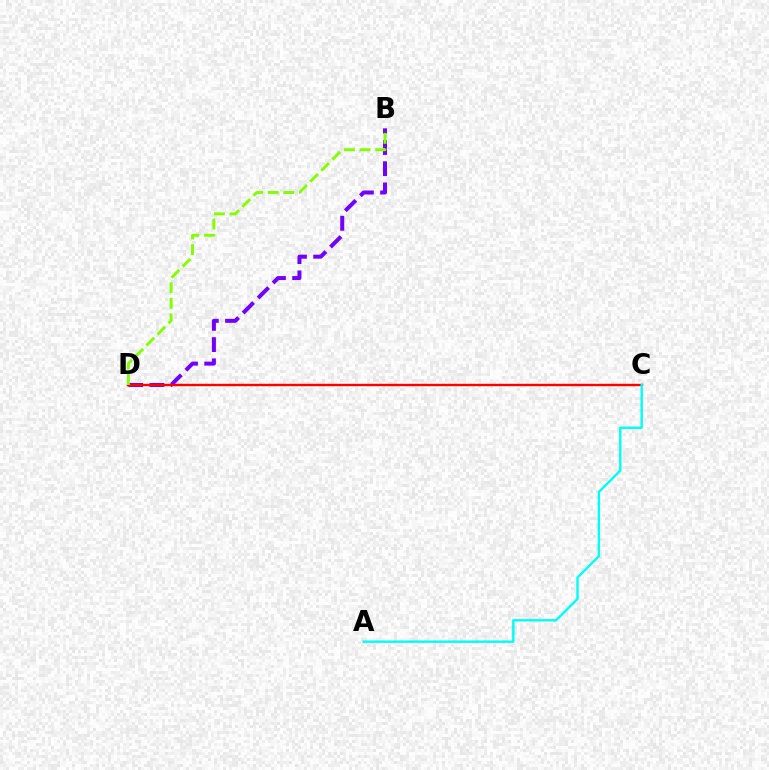{('B', 'D'): [{'color': '#7200ff', 'line_style': 'dashed', 'thickness': 2.88}, {'color': '#84ff00', 'line_style': 'dashed', 'thickness': 2.13}], ('C', 'D'): [{'color': '#ff0000', 'line_style': 'solid', 'thickness': 1.7}], ('A', 'C'): [{'color': '#00fff6', 'line_style': 'solid', 'thickness': 1.74}]}